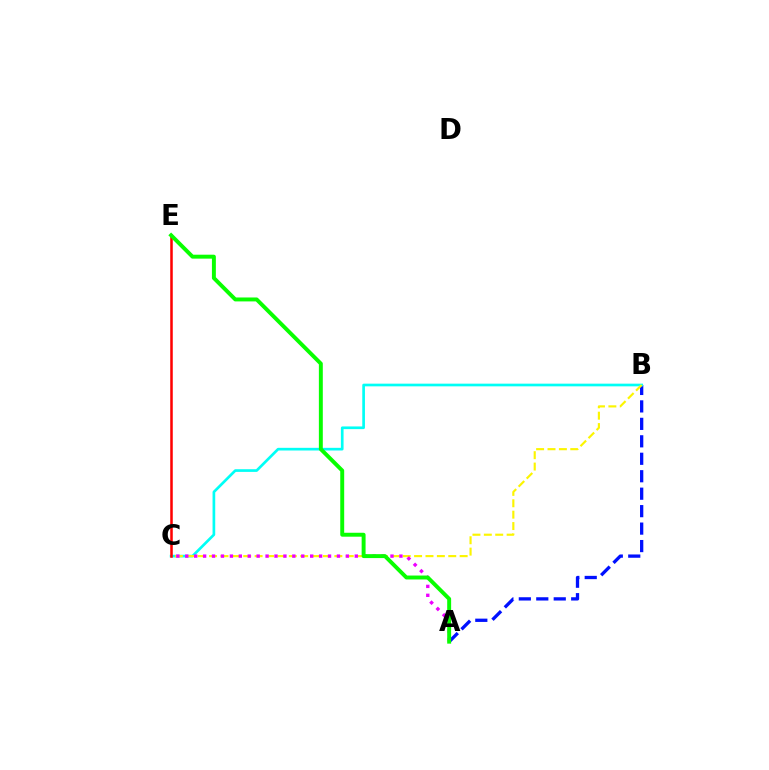{('A', 'B'): [{'color': '#0010ff', 'line_style': 'dashed', 'thickness': 2.37}], ('B', 'C'): [{'color': '#00fff6', 'line_style': 'solid', 'thickness': 1.93}, {'color': '#fcf500', 'line_style': 'dashed', 'thickness': 1.55}], ('A', 'C'): [{'color': '#ee00ff', 'line_style': 'dotted', 'thickness': 2.42}], ('C', 'E'): [{'color': '#ff0000', 'line_style': 'solid', 'thickness': 1.82}], ('A', 'E'): [{'color': '#08ff00', 'line_style': 'solid', 'thickness': 2.83}]}